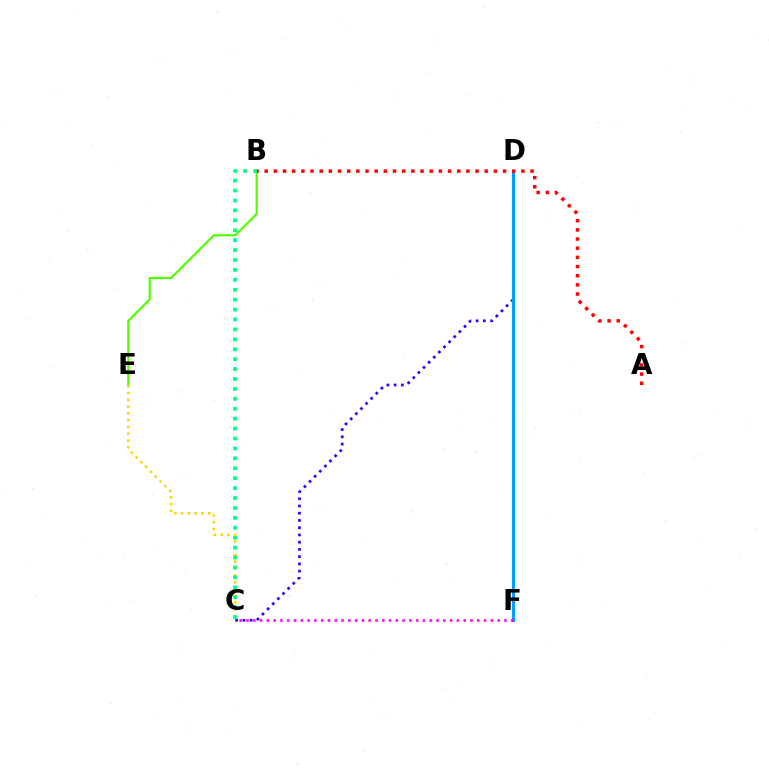{('C', 'D'): [{'color': '#3700ff', 'line_style': 'dotted', 'thickness': 1.97}], ('B', 'E'): [{'color': '#4fff00', 'line_style': 'solid', 'thickness': 1.58}], ('D', 'F'): [{'color': '#009eff', 'line_style': 'solid', 'thickness': 2.21}], ('A', 'B'): [{'color': '#ff0000', 'line_style': 'dotted', 'thickness': 2.49}], ('C', 'E'): [{'color': '#ffd500', 'line_style': 'dotted', 'thickness': 1.84}], ('C', 'F'): [{'color': '#ff00ed', 'line_style': 'dotted', 'thickness': 1.84}], ('B', 'C'): [{'color': '#00ff86', 'line_style': 'dotted', 'thickness': 2.69}]}